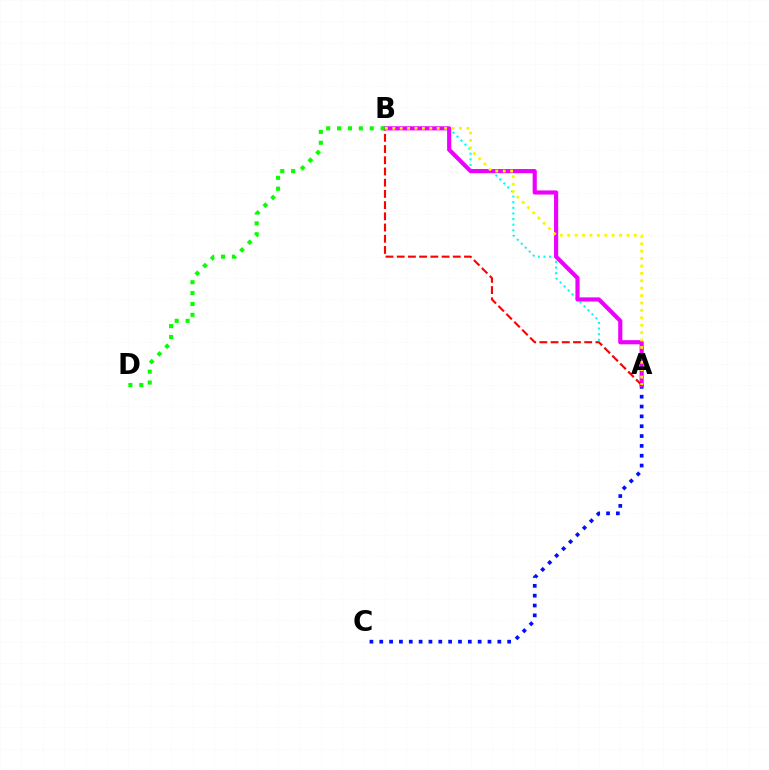{('A', 'C'): [{'color': '#0010ff', 'line_style': 'dotted', 'thickness': 2.67}], ('A', 'B'): [{'color': '#00fff6', 'line_style': 'dotted', 'thickness': 1.53}, {'color': '#ee00ff', 'line_style': 'solid', 'thickness': 2.98}, {'color': '#ff0000', 'line_style': 'dashed', 'thickness': 1.52}, {'color': '#fcf500', 'line_style': 'dotted', 'thickness': 2.01}], ('B', 'D'): [{'color': '#08ff00', 'line_style': 'dotted', 'thickness': 2.96}]}